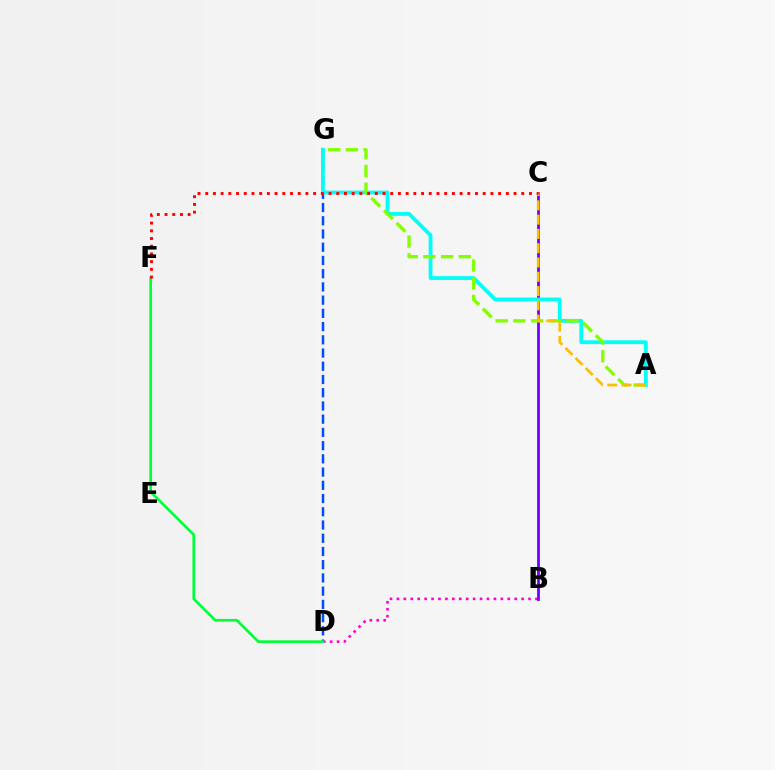{('D', 'G'): [{'color': '#004bff', 'line_style': 'dashed', 'thickness': 1.8}], ('B', 'D'): [{'color': '#ff00cf', 'line_style': 'dotted', 'thickness': 1.88}], ('D', 'F'): [{'color': '#00ff39', 'line_style': 'solid', 'thickness': 1.93}], ('B', 'C'): [{'color': '#7200ff', 'line_style': 'solid', 'thickness': 1.99}], ('A', 'G'): [{'color': '#00fff6', 'line_style': 'solid', 'thickness': 2.74}, {'color': '#84ff00', 'line_style': 'dashed', 'thickness': 2.4}], ('A', 'C'): [{'color': '#ffbd00', 'line_style': 'dashed', 'thickness': 1.94}], ('C', 'F'): [{'color': '#ff0000', 'line_style': 'dotted', 'thickness': 2.09}]}